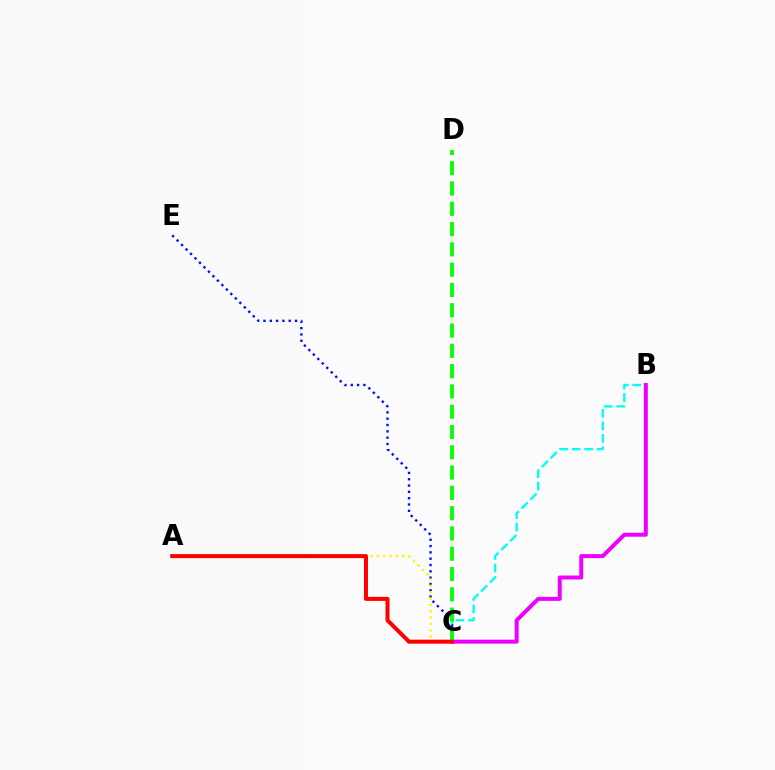{('B', 'C'): [{'color': '#00fff6', 'line_style': 'dashed', 'thickness': 1.69}, {'color': '#ee00ff', 'line_style': 'solid', 'thickness': 2.86}], ('C', 'E'): [{'color': '#0010ff', 'line_style': 'dotted', 'thickness': 1.72}], ('C', 'D'): [{'color': '#08ff00', 'line_style': 'dashed', 'thickness': 2.76}], ('A', 'C'): [{'color': '#fcf500', 'line_style': 'dotted', 'thickness': 1.72}, {'color': '#ff0000', 'line_style': 'solid', 'thickness': 2.89}]}